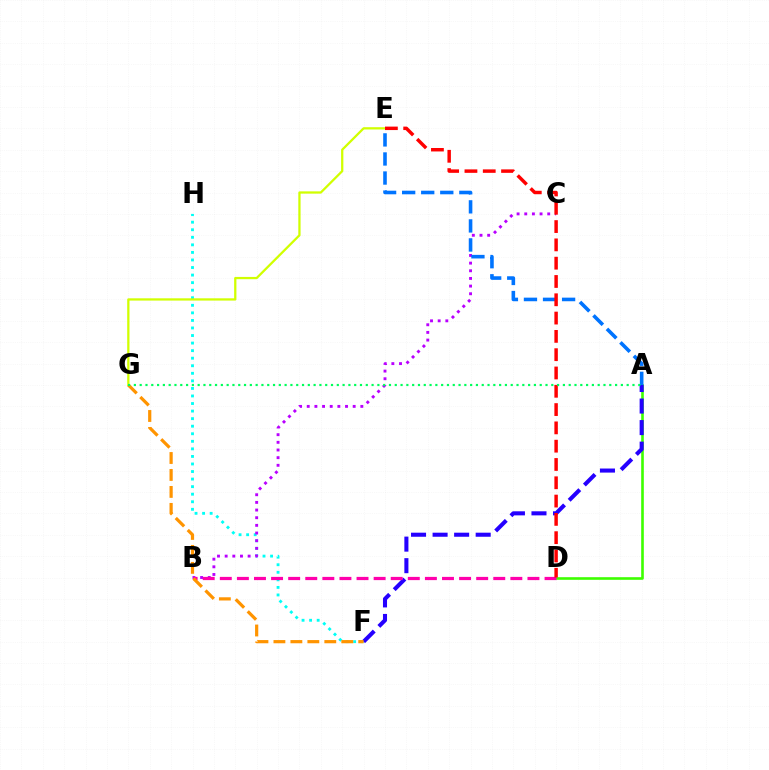{('F', 'H'): [{'color': '#00fff6', 'line_style': 'dotted', 'thickness': 2.05}], ('A', 'D'): [{'color': '#3dff00', 'line_style': 'solid', 'thickness': 1.89}], ('B', 'C'): [{'color': '#b900ff', 'line_style': 'dotted', 'thickness': 2.08}], ('E', 'G'): [{'color': '#d1ff00', 'line_style': 'solid', 'thickness': 1.63}], ('A', 'E'): [{'color': '#0074ff', 'line_style': 'dashed', 'thickness': 2.59}], ('A', 'F'): [{'color': '#2500ff', 'line_style': 'dashed', 'thickness': 2.93}], ('B', 'D'): [{'color': '#ff00ac', 'line_style': 'dashed', 'thickness': 2.32}], ('F', 'G'): [{'color': '#ff9400', 'line_style': 'dashed', 'thickness': 2.3}], ('D', 'E'): [{'color': '#ff0000', 'line_style': 'dashed', 'thickness': 2.49}], ('A', 'G'): [{'color': '#00ff5c', 'line_style': 'dotted', 'thickness': 1.58}]}